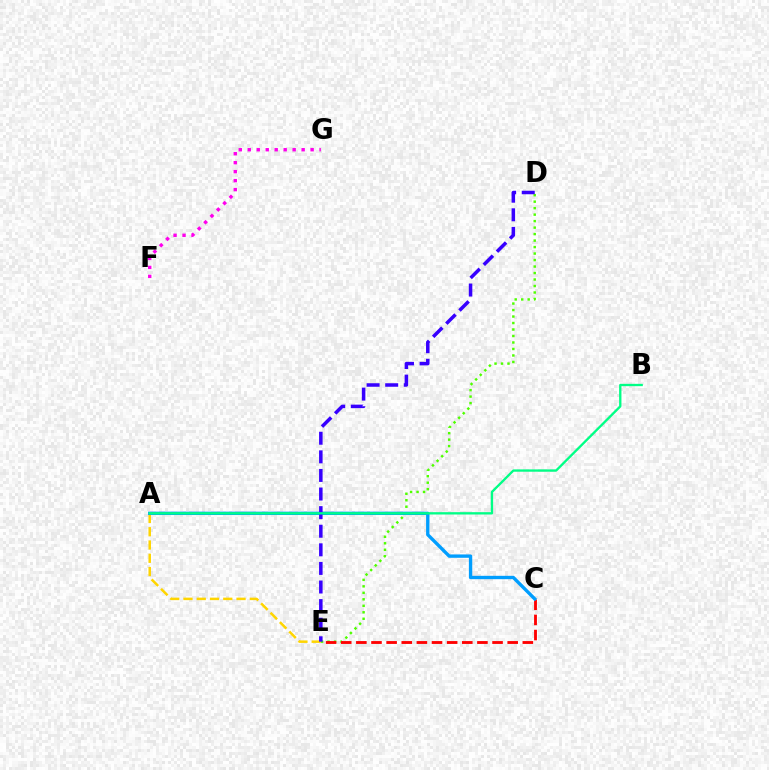{('D', 'E'): [{'color': '#4fff00', 'line_style': 'dotted', 'thickness': 1.76}, {'color': '#3700ff', 'line_style': 'dashed', 'thickness': 2.53}], ('C', 'E'): [{'color': '#ff0000', 'line_style': 'dashed', 'thickness': 2.06}], ('A', 'E'): [{'color': '#ffd500', 'line_style': 'dashed', 'thickness': 1.8}], ('A', 'C'): [{'color': '#009eff', 'line_style': 'solid', 'thickness': 2.41}], ('F', 'G'): [{'color': '#ff00ed', 'line_style': 'dotted', 'thickness': 2.44}], ('A', 'B'): [{'color': '#00ff86', 'line_style': 'solid', 'thickness': 1.68}]}